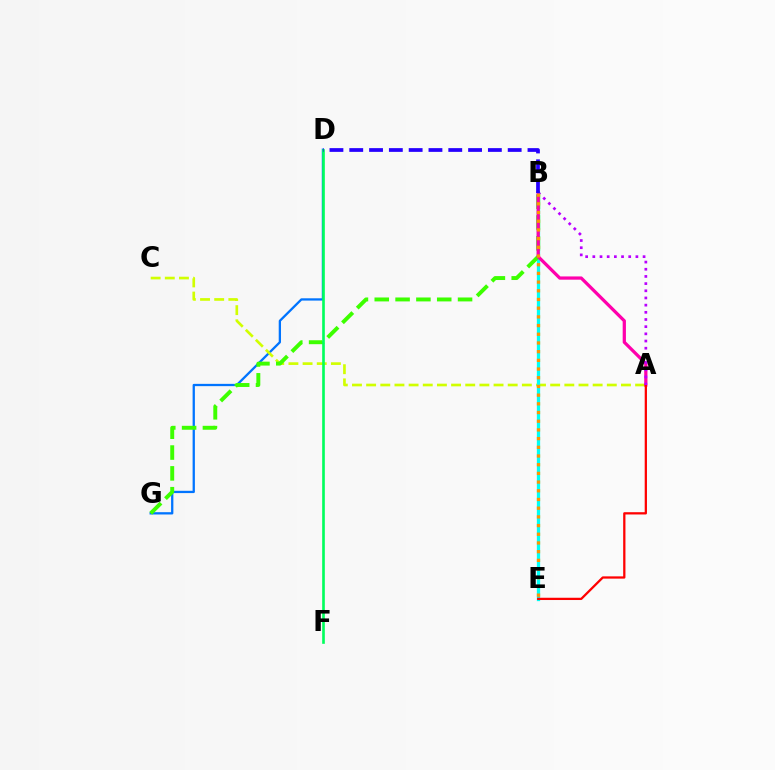{('D', 'G'): [{'color': '#0074ff', 'line_style': 'solid', 'thickness': 1.65}], ('A', 'C'): [{'color': '#d1ff00', 'line_style': 'dashed', 'thickness': 1.92}], ('B', 'E'): [{'color': '#00fff6', 'line_style': 'solid', 'thickness': 2.36}, {'color': '#ff9400', 'line_style': 'dotted', 'thickness': 2.36}], ('B', 'G'): [{'color': '#3dff00', 'line_style': 'dashed', 'thickness': 2.83}], ('A', 'B'): [{'color': '#ff00ac', 'line_style': 'solid', 'thickness': 2.33}, {'color': '#b900ff', 'line_style': 'dotted', 'thickness': 1.95}], ('A', 'E'): [{'color': '#ff0000', 'line_style': 'solid', 'thickness': 1.63}], ('D', 'F'): [{'color': '#00ff5c', 'line_style': 'solid', 'thickness': 1.9}], ('B', 'D'): [{'color': '#2500ff', 'line_style': 'dashed', 'thickness': 2.69}]}